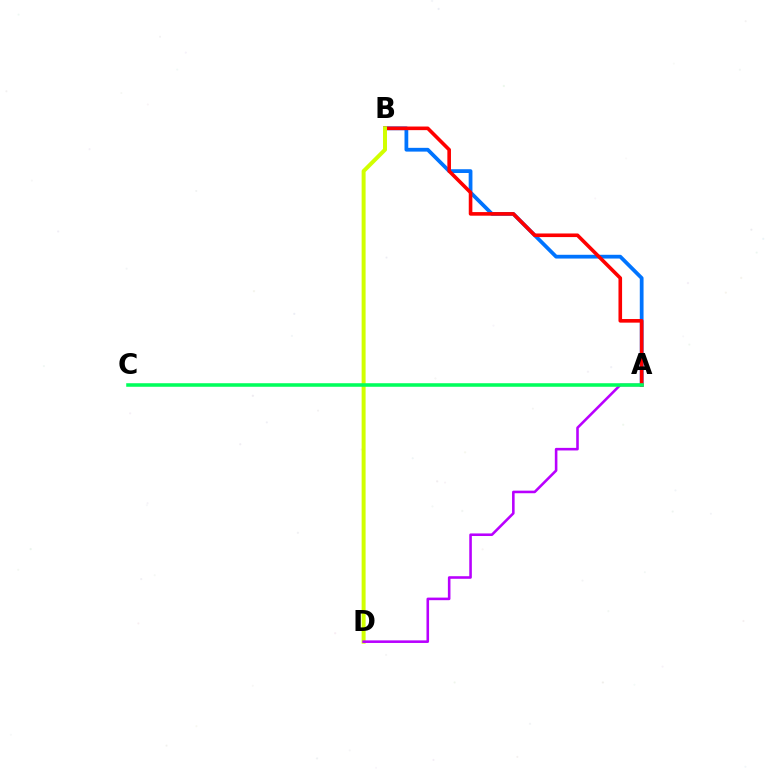{('A', 'B'): [{'color': '#0074ff', 'line_style': 'solid', 'thickness': 2.71}, {'color': '#ff0000', 'line_style': 'solid', 'thickness': 2.6}], ('B', 'D'): [{'color': '#d1ff00', 'line_style': 'solid', 'thickness': 2.86}], ('A', 'D'): [{'color': '#b900ff', 'line_style': 'solid', 'thickness': 1.86}], ('A', 'C'): [{'color': '#00ff5c', 'line_style': 'solid', 'thickness': 2.55}]}